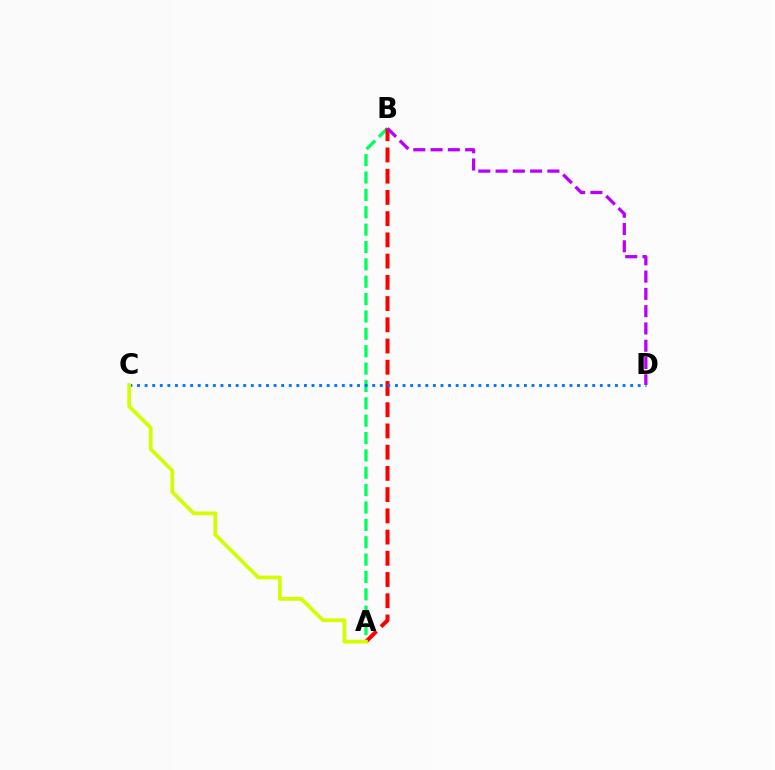{('A', 'B'): [{'color': '#00ff5c', 'line_style': 'dashed', 'thickness': 2.36}, {'color': '#ff0000', 'line_style': 'dashed', 'thickness': 2.88}], ('B', 'D'): [{'color': '#b900ff', 'line_style': 'dashed', 'thickness': 2.35}], ('C', 'D'): [{'color': '#0074ff', 'line_style': 'dotted', 'thickness': 2.06}], ('A', 'C'): [{'color': '#d1ff00', 'line_style': 'solid', 'thickness': 2.7}]}